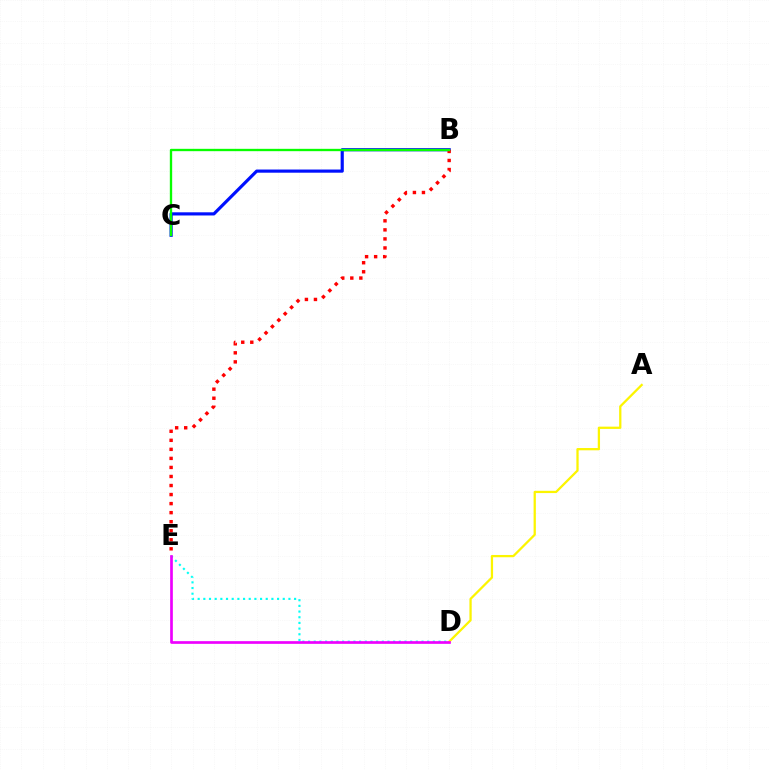{('D', 'E'): [{'color': '#00fff6', 'line_style': 'dotted', 'thickness': 1.54}, {'color': '#ee00ff', 'line_style': 'solid', 'thickness': 1.94}], ('B', 'C'): [{'color': '#0010ff', 'line_style': 'solid', 'thickness': 2.28}, {'color': '#08ff00', 'line_style': 'solid', 'thickness': 1.69}], ('A', 'D'): [{'color': '#fcf500', 'line_style': 'solid', 'thickness': 1.63}], ('B', 'E'): [{'color': '#ff0000', 'line_style': 'dotted', 'thickness': 2.46}]}